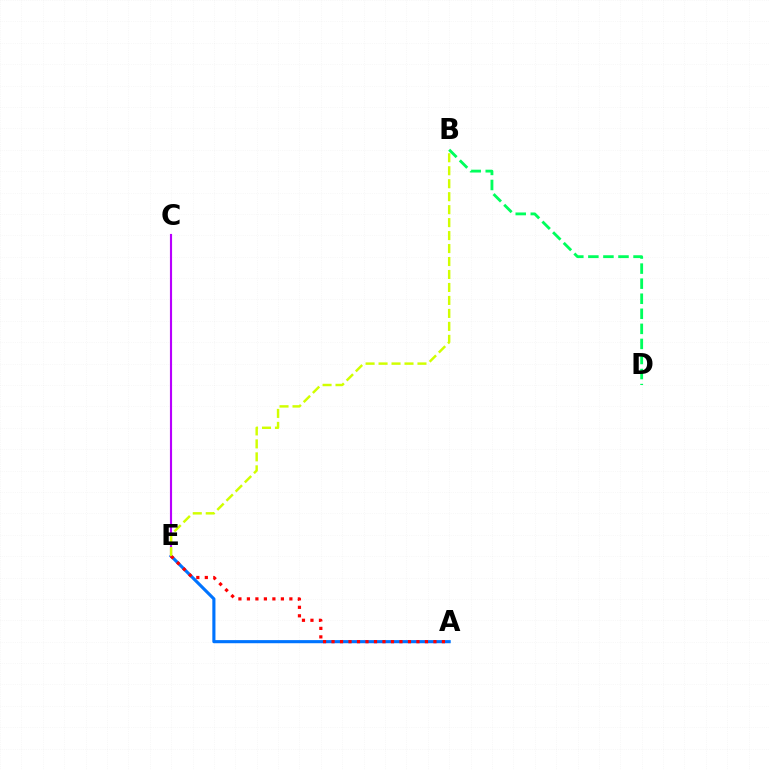{('B', 'D'): [{'color': '#00ff5c', 'line_style': 'dashed', 'thickness': 2.05}], ('A', 'E'): [{'color': '#0074ff', 'line_style': 'solid', 'thickness': 2.24}, {'color': '#ff0000', 'line_style': 'dotted', 'thickness': 2.31}], ('C', 'E'): [{'color': '#b900ff', 'line_style': 'solid', 'thickness': 1.54}], ('B', 'E'): [{'color': '#d1ff00', 'line_style': 'dashed', 'thickness': 1.76}]}